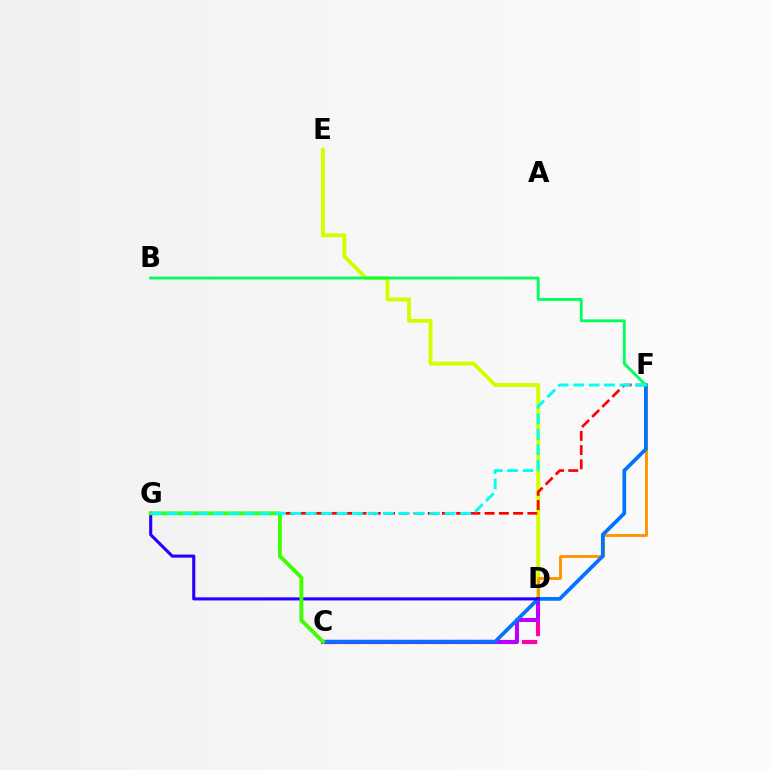{('D', 'E'): [{'color': '#d1ff00', 'line_style': 'solid', 'thickness': 2.84}], ('D', 'F'): [{'color': '#ff9400', 'line_style': 'solid', 'thickness': 2.06}], ('C', 'D'): [{'color': '#ff00ac', 'line_style': 'dashed', 'thickness': 2.97}, {'color': '#b900ff', 'line_style': 'solid', 'thickness': 2.92}], ('F', 'G'): [{'color': '#ff0000', 'line_style': 'dashed', 'thickness': 1.93}, {'color': '#00fff6', 'line_style': 'dashed', 'thickness': 2.1}], ('C', 'F'): [{'color': '#0074ff', 'line_style': 'solid', 'thickness': 2.68}], ('D', 'G'): [{'color': '#2500ff', 'line_style': 'solid', 'thickness': 2.24}], ('C', 'G'): [{'color': '#3dff00', 'line_style': 'solid', 'thickness': 2.77}], ('B', 'F'): [{'color': '#00ff5c', 'line_style': 'solid', 'thickness': 2.04}]}